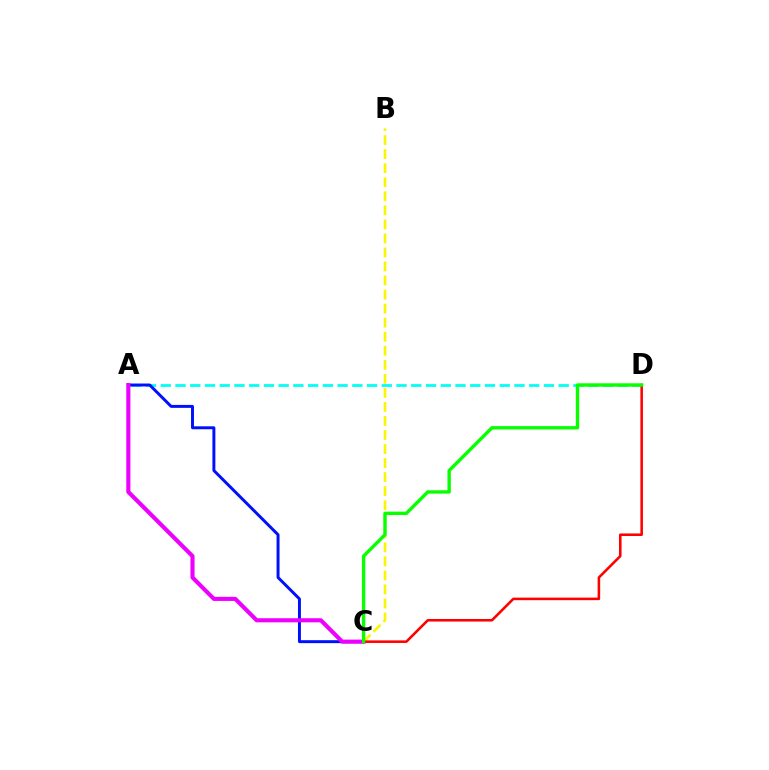{('A', 'D'): [{'color': '#00fff6', 'line_style': 'dashed', 'thickness': 2.0}], ('A', 'C'): [{'color': '#0010ff', 'line_style': 'solid', 'thickness': 2.12}, {'color': '#ee00ff', 'line_style': 'solid', 'thickness': 2.95}], ('B', 'C'): [{'color': '#fcf500', 'line_style': 'dashed', 'thickness': 1.91}], ('C', 'D'): [{'color': '#ff0000', 'line_style': 'solid', 'thickness': 1.84}, {'color': '#08ff00', 'line_style': 'solid', 'thickness': 2.43}]}